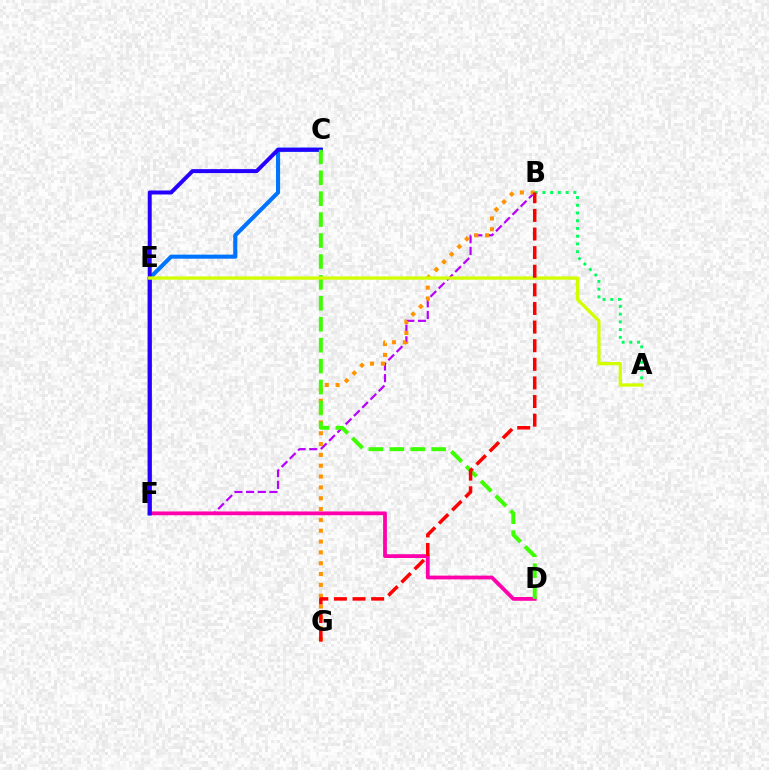{('B', 'F'): [{'color': '#b900ff', 'line_style': 'dashed', 'thickness': 1.59}], ('D', 'F'): [{'color': '#ff00ac', 'line_style': 'solid', 'thickness': 2.72}], ('B', 'G'): [{'color': '#ff9400', 'line_style': 'dotted', 'thickness': 2.94}, {'color': '#ff0000', 'line_style': 'dashed', 'thickness': 2.53}], ('E', 'F'): [{'color': '#00fff6', 'line_style': 'dashed', 'thickness': 1.66}], ('C', 'F'): [{'color': '#0074ff', 'line_style': 'solid', 'thickness': 2.94}, {'color': '#2500ff', 'line_style': 'solid', 'thickness': 2.86}], ('A', 'B'): [{'color': '#00ff5c', 'line_style': 'dotted', 'thickness': 2.1}], ('C', 'D'): [{'color': '#3dff00', 'line_style': 'dashed', 'thickness': 2.84}], ('A', 'E'): [{'color': '#d1ff00', 'line_style': 'solid', 'thickness': 2.38}]}